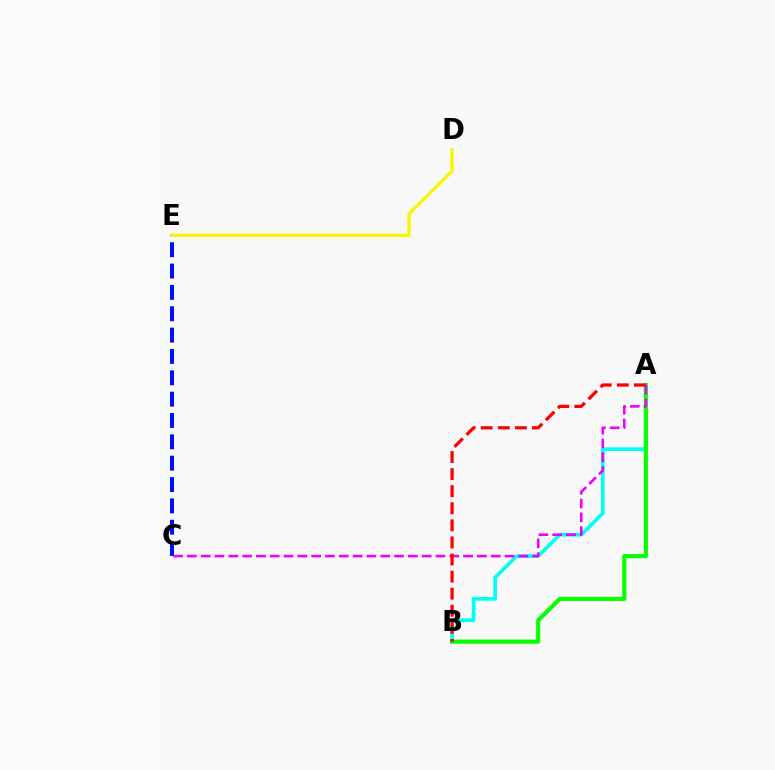{('A', 'B'): [{'color': '#00fff6', 'line_style': 'solid', 'thickness': 2.66}, {'color': '#08ff00', 'line_style': 'solid', 'thickness': 2.99}, {'color': '#ff0000', 'line_style': 'dashed', 'thickness': 2.32}], ('C', 'E'): [{'color': '#0010ff', 'line_style': 'dashed', 'thickness': 2.9}], ('A', 'C'): [{'color': '#ee00ff', 'line_style': 'dashed', 'thickness': 1.88}], ('D', 'E'): [{'color': '#fcf500', 'line_style': 'solid', 'thickness': 2.35}]}